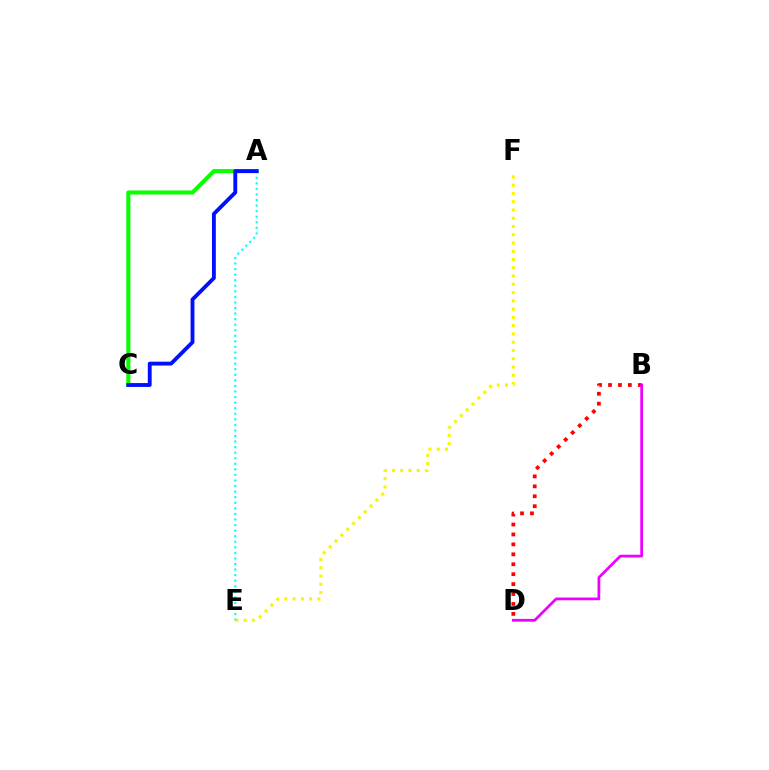{('A', 'C'): [{'color': '#08ff00', 'line_style': 'solid', 'thickness': 2.92}, {'color': '#0010ff', 'line_style': 'solid', 'thickness': 2.78}], ('E', 'F'): [{'color': '#fcf500', 'line_style': 'dotted', 'thickness': 2.25}], ('A', 'E'): [{'color': '#00fff6', 'line_style': 'dotted', 'thickness': 1.51}], ('B', 'D'): [{'color': '#ff0000', 'line_style': 'dotted', 'thickness': 2.7}, {'color': '#ee00ff', 'line_style': 'solid', 'thickness': 1.98}]}